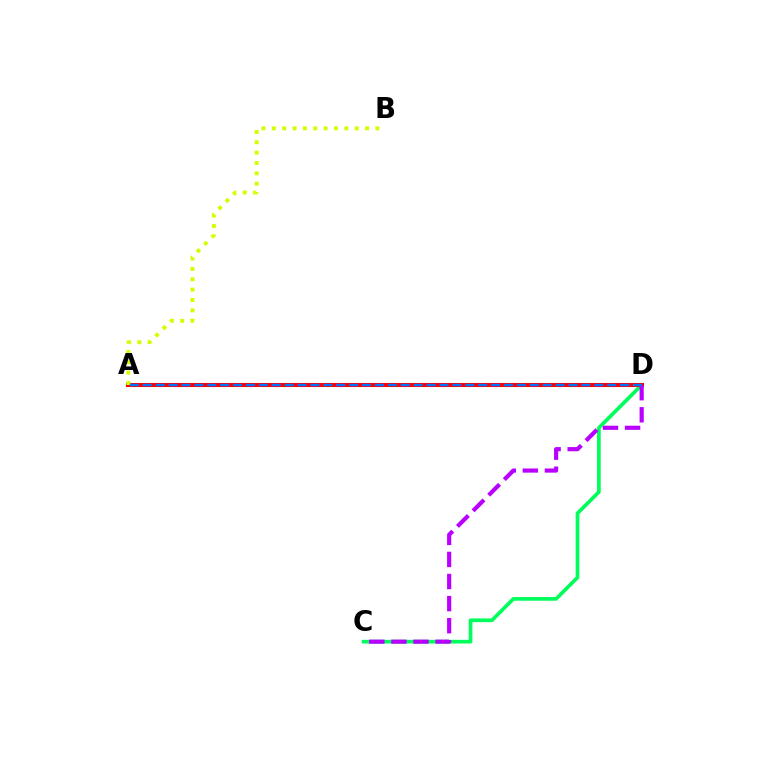{('C', 'D'): [{'color': '#00ff5c', 'line_style': 'solid', 'thickness': 2.66}, {'color': '#b900ff', 'line_style': 'dashed', 'thickness': 3.0}], ('A', 'D'): [{'color': '#ff0000', 'line_style': 'solid', 'thickness': 2.92}, {'color': '#0074ff', 'line_style': 'dashed', 'thickness': 1.75}], ('A', 'B'): [{'color': '#d1ff00', 'line_style': 'dotted', 'thickness': 2.81}]}